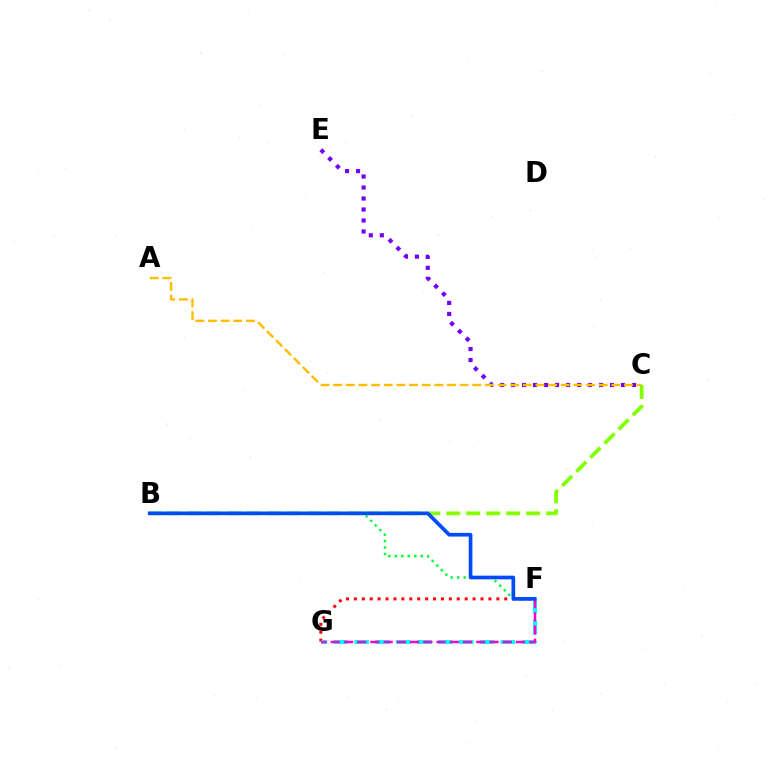{('B', 'F'): [{'color': '#00ff39', 'line_style': 'dotted', 'thickness': 1.76}, {'color': '#004bff', 'line_style': 'solid', 'thickness': 2.65}], ('C', 'E'): [{'color': '#7200ff', 'line_style': 'dotted', 'thickness': 2.99}], ('F', 'G'): [{'color': '#ff0000', 'line_style': 'dotted', 'thickness': 2.15}, {'color': '#00fff6', 'line_style': 'dashed', 'thickness': 2.84}, {'color': '#ff00cf', 'line_style': 'dashed', 'thickness': 1.8}], ('A', 'C'): [{'color': '#ffbd00', 'line_style': 'dashed', 'thickness': 1.72}], ('B', 'C'): [{'color': '#84ff00', 'line_style': 'dashed', 'thickness': 2.71}]}